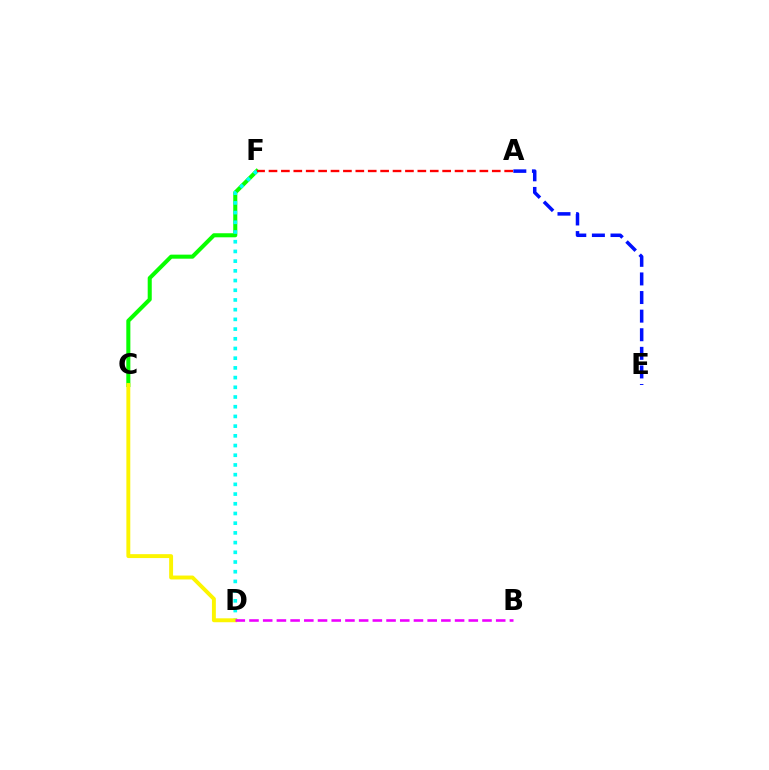{('C', 'F'): [{'color': '#08ff00', 'line_style': 'solid', 'thickness': 2.92}], ('D', 'F'): [{'color': '#00fff6', 'line_style': 'dotted', 'thickness': 2.64}], ('A', 'E'): [{'color': '#0010ff', 'line_style': 'dashed', 'thickness': 2.53}], ('C', 'D'): [{'color': '#fcf500', 'line_style': 'solid', 'thickness': 2.81}], ('B', 'D'): [{'color': '#ee00ff', 'line_style': 'dashed', 'thickness': 1.86}], ('A', 'F'): [{'color': '#ff0000', 'line_style': 'dashed', 'thickness': 1.69}]}